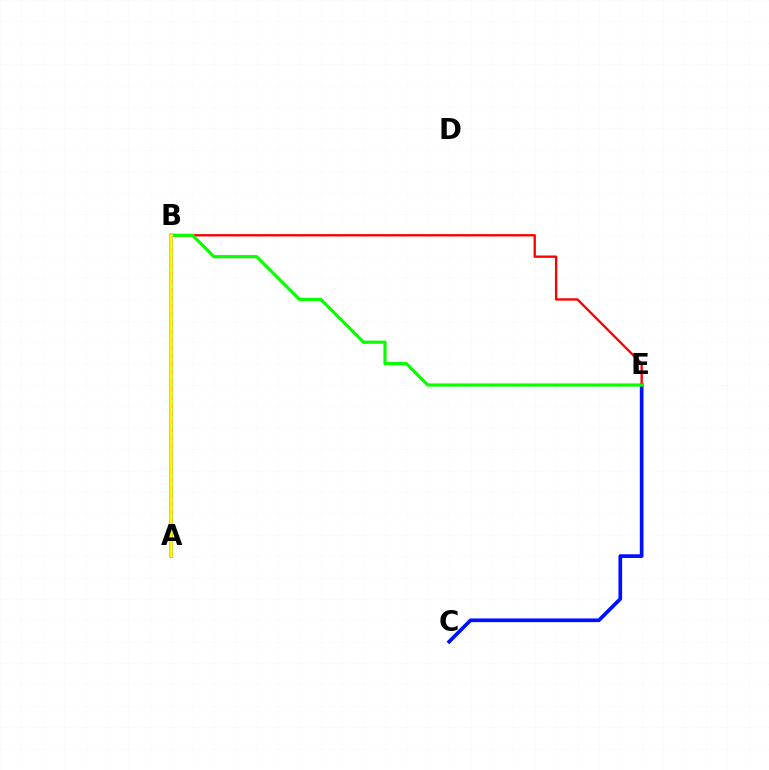{('A', 'B'): [{'color': '#ee00ff', 'line_style': 'solid', 'thickness': 2.75}, {'color': '#00fff6', 'line_style': 'dotted', 'thickness': 2.23}, {'color': '#fcf500', 'line_style': 'solid', 'thickness': 2.56}], ('C', 'E'): [{'color': '#0010ff', 'line_style': 'solid', 'thickness': 2.65}], ('B', 'E'): [{'color': '#ff0000', 'line_style': 'solid', 'thickness': 1.69}, {'color': '#08ff00', 'line_style': 'solid', 'thickness': 2.28}]}